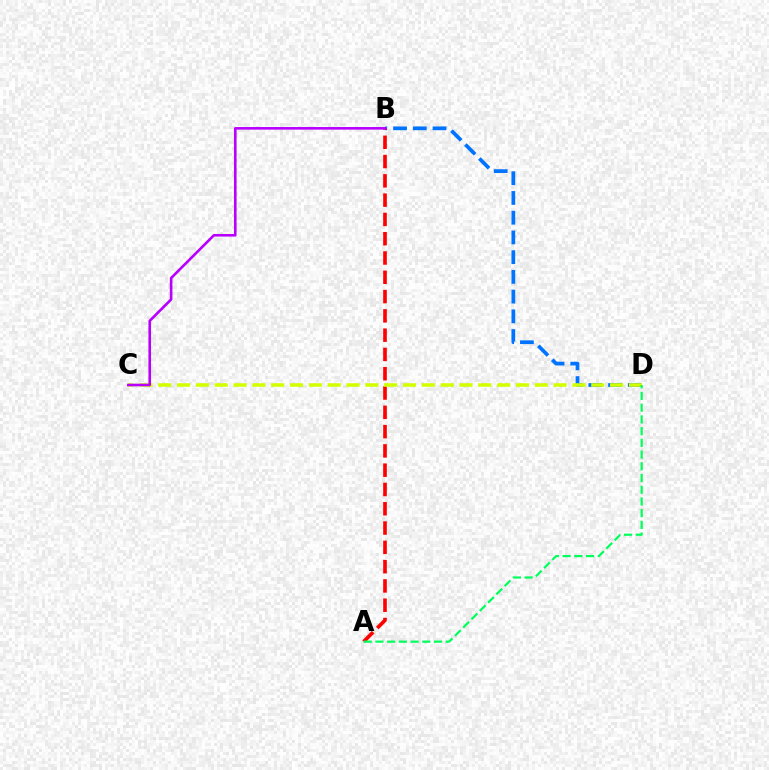{('B', 'D'): [{'color': '#0074ff', 'line_style': 'dashed', 'thickness': 2.68}], ('A', 'B'): [{'color': '#ff0000', 'line_style': 'dashed', 'thickness': 2.62}], ('C', 'D'): [{'color': '#d1ff00', 'line_style': 'dashed', 'thickness': 2.56}], ('A', 'D'): [{'color': '#00ff5c', 'line_style': 'dashed', 'thickness': 1.59}], ('B', 'C'): [{'color': '#b900ff', 'line_style': 'solid', 'thickness': 1.88}]}